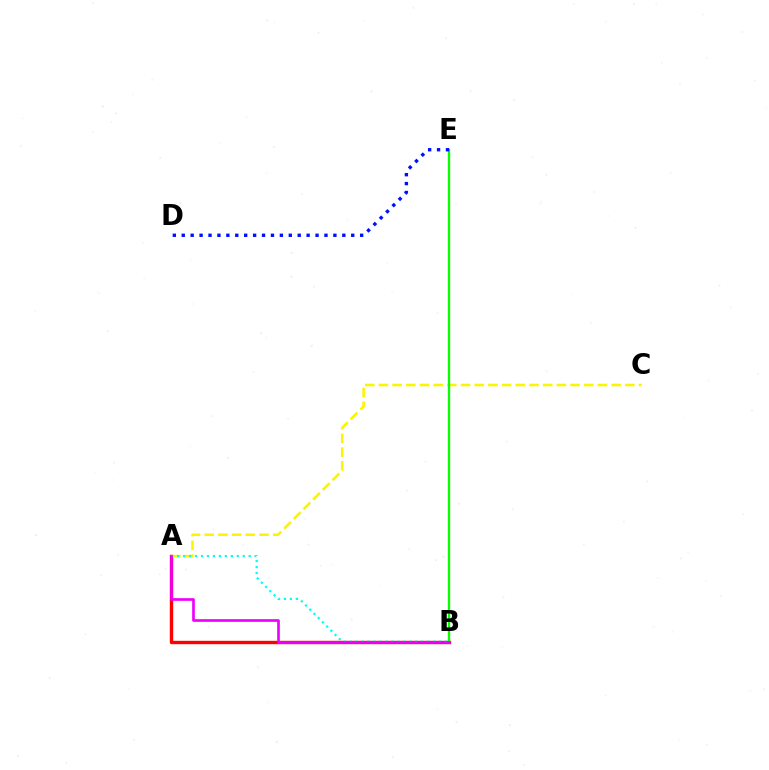{('A', 'B'): [{'color': '#ff0000', 'line_style': 'solid', 'thickness': 2.43}, {'color': '#00fff6', 'line_style': 'dotted', 'thickness': 1.62}, {'color': '#ee00ff', 'line_style': 'solid', 'thickness': 1.93}], ('A', 'C'): [{'color': '#fcf500', 'line_style': 'dashed', 'thickness': 1.86}], ('B', 'E'): [{'color': '#08ff00', 'line_style': 'solid', 'thickness': 1.68}], ('D', 'E'): [{'color': '#0010ff', 'line_style': 'dotted', 'thickness': 2.42}]}